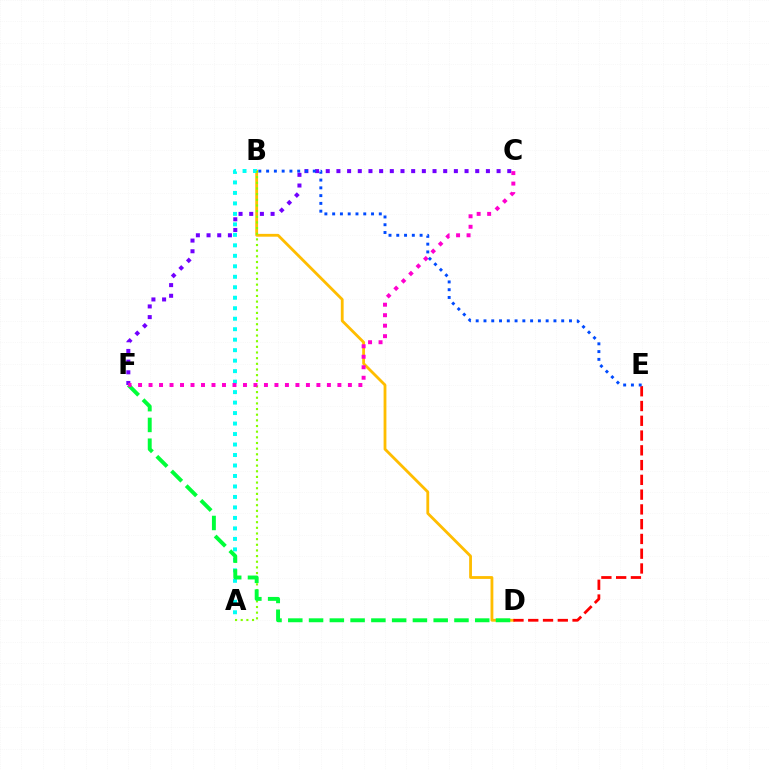{('B', 'D'): [{'color': '#ffbd00', 'line_style': 'solid', 'thickness': 2.03}], ('C', 'F'): [{'color': '#7200ff', 'line_style': 'dotted', 'thickness': 2.9}, {'color': '#ff00cf', 'line_style': 'dotted', 'thickness': 2.85}], ('D', 'E'): [{'color': '#ff0000', 'line_style': 'dashed', 'thickness': 2.01}], ('A', 'B'): [{'color': '#00fff6', 'line_style': 'dotted', 'thickness': 2.85}, {'color': '#84ff00', 'line_style': 'dotted', 'thickness': 1.54}], ('D', 'F'): [{'color': '#00ff39', 'line_style': 'dashed', 'thickness': 2.82}], ('B', 'E'): [{'color': '#004bff', 'line_style': 'dotted', 'thickness': 2.11}]}